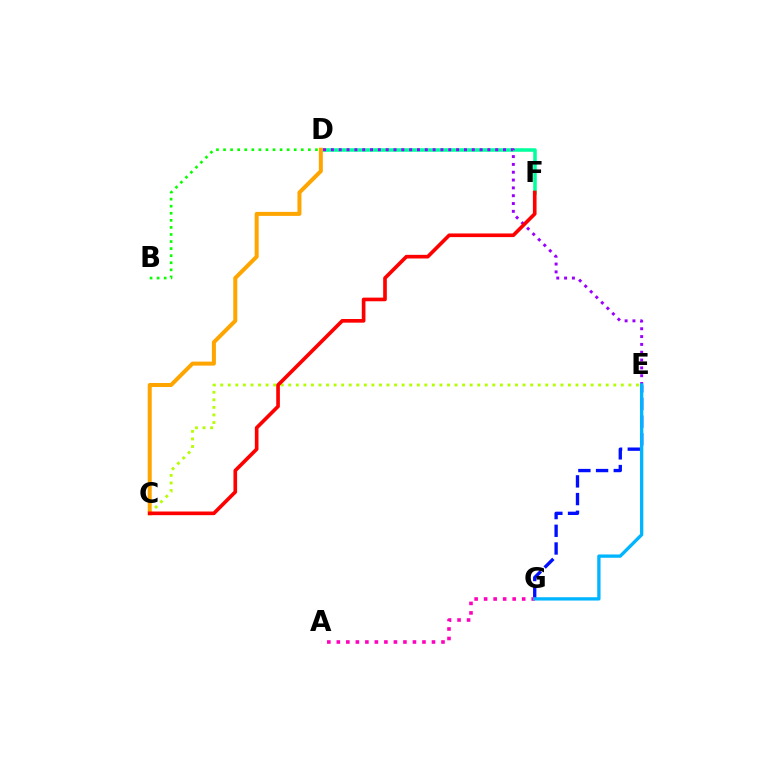{('D', 'F'): [{'color': '#00ff9d', 'line_style': 'solid', 'thickness': 2.54}], ('C', 'E'): [{'color': '#b3ff00', 'line_style': 'dotted', 'thickness': 2.05}], ('C', 'D'): [{'color': '#ffa500', 'line_style': 'solid', 'thickness': 2.88}], ('D', 'E'): [{'color': '#9b00ff', 'line_style': 'dotted', 'thickness': 2.13}], ('E', 'G'): [{'color': '#0010ff', 'line_style': 'dashed', 'thickness': 2.4}, {'color': '#00b5ff', 'line_style': 'solid', 'thickness': 2.37}], ('C', 'F'): [{'color': '#ff0000', 'line_style': 'solid', 'thickness': 2.63}], ('A', 'G'): [{'color': '#ff00bd', 'line_style': 'dotted', 'thickness': 2.59}], ('B', 'D'): [{'color': '#08ff00', 'line_style': 'dotted', 'thickness': 1.92}]}